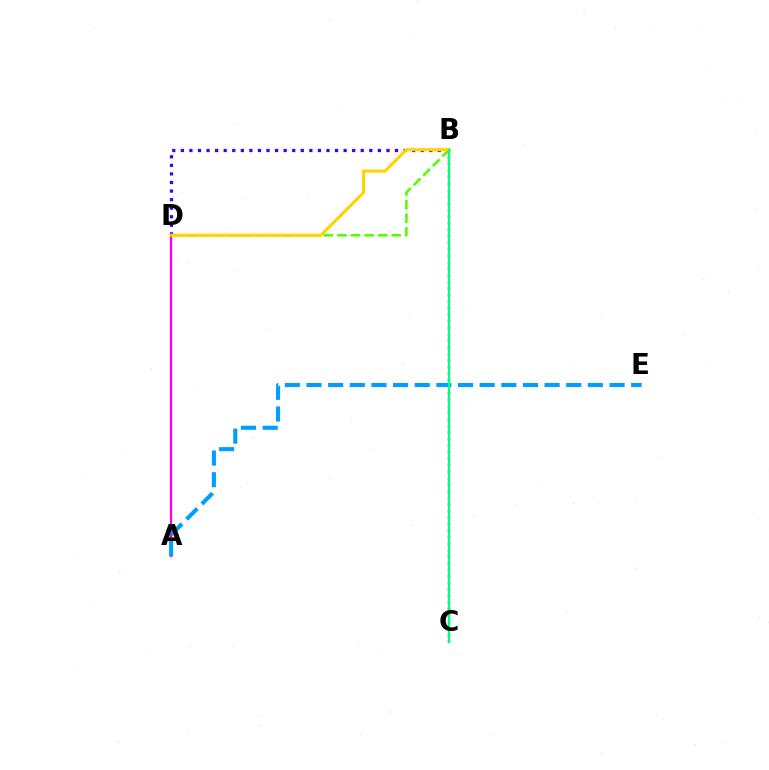{('B', 'D'): [{'color': '#3700ff', 'line_style': 'dotted', 'thickness': 2.33}, {'color': '#4fff00', 'line_style': 'dashed', 'thickness': 1.85}, {'color': '#ffd500', 'line_style': 'solid', 'thickness': 2.24}], ('A', 'D'): [{'color': '#ff00ed', 'line_style': 'solid', 'thickness': 1.66}], ('B', 'C'): [{'color': '#ff0000', 'line_style': 'dotted', 'thickness': 1.78}, {'color': '#00ff86', 'line_style': 'solid', 'thickness': 1.66}], ('A', 'E'): [{'color': '#009eff', 'line_style': 'dashed', 'thickness': 2.94}]}